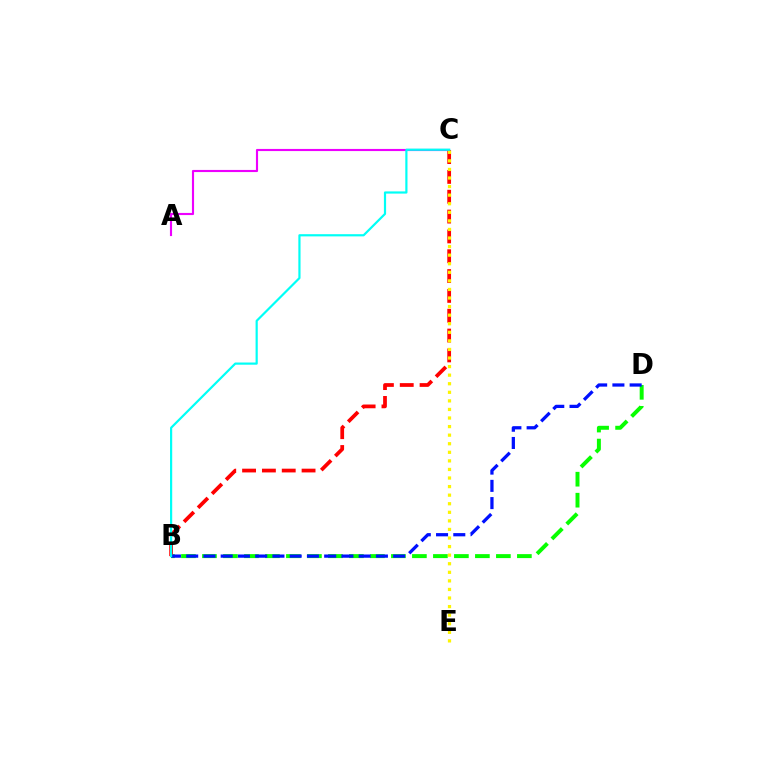{('A', 'C'): [{'color': '#ee00ff', 'line_style': 'solid', 'thickness': 1.54}], ('B', 'D'): [{'color': '#08ff00', 'line_style': 'dashed', 'thickness': 2.85}, {'color': '#0010ff', 'line_style': 'dashed', 'thickness': 2.34}], ('B', 'C'): [{'color': '#ff0000', 'line_style': 'dashed', 'thickness': 2.69}, {'color': '#00fff6', 'line_style': 'solid', 'thickness': 1.58}], ('C', 'E'): [{'color': '#fcf500', 'line_style': 'dotted', 'thickness': 2.33}]}